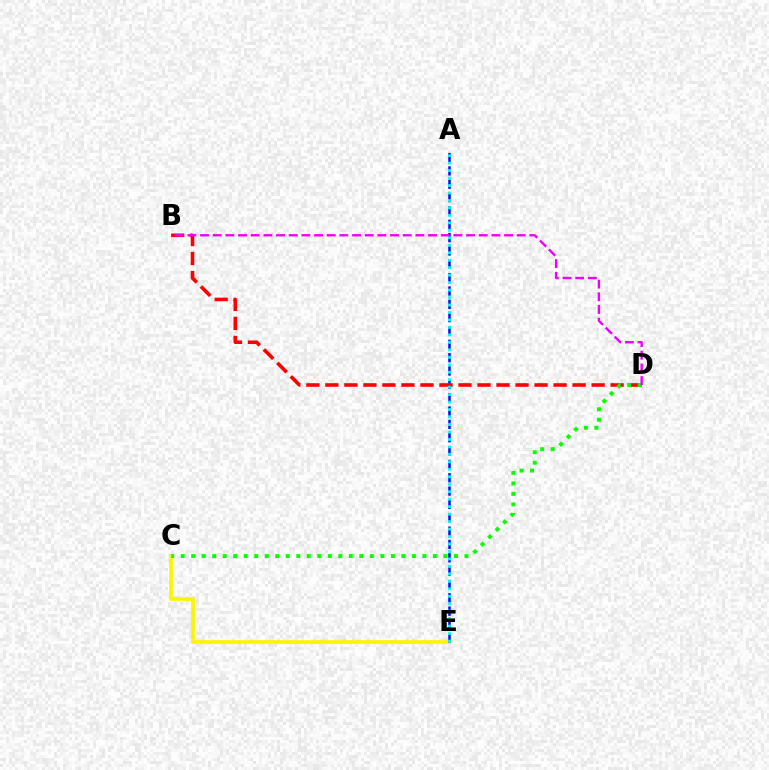{('C', 'E'): [{'color': '#fcf500', 'line_style': 'solid', 'thickness': 2.66}], ('A', 'E'): [{'color': '#0010ff', 'line_style': 'dashed', 'thickness': 1.81}, {'color': '#00fff6', 'line_style': 'dotted', 'thickness': 2.03}], ('B', 'D'): [{'color': '#ff0000', 'line_style': 'dashed', 'thickness': 2.58}, {'color': '#ee00ff', 'line_style': 'dashed', 'thickness': 1.72}], ('C', 'D'): [{'color': '#08ff00', 'line_style': 'dotted', 'thickness': 2.86}]}